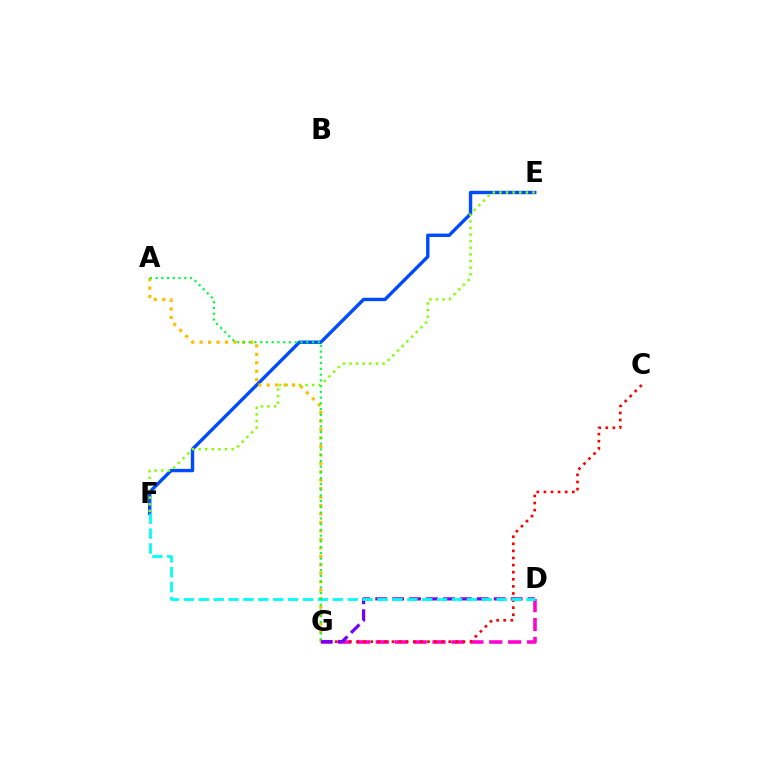{('D', 'G'): [{'color': '#ff00cf', 'line_style': 'dashed', 'thickness': 2.57}, {'color': '#7200ff', 'line_style': 'dashed', 'thickness': 2.3}], ('E', 'F'): [{'color': '#004bff', 'line_style': 'solid', 'thickness': 2.44}, {'color': '#84ff00', 'line_style': 'dotted', 'thickness': 1.8}], ('C', 'G'): [{'color': '#ff0000', 'line_style': 'dotted', 'thickness': 1.93}], ('A', 'G'): [{'color': '#ffbd00', 'line_style': 'dotted', 'thickness': 2.3}, {'color': '#00ff39', 'line_style': 'dotted', 'thickness': 1.56}], ('D', 'F'): [{'color': '#00fff6', 'line_style': 'dashed', 'thickness': 2.02}]}